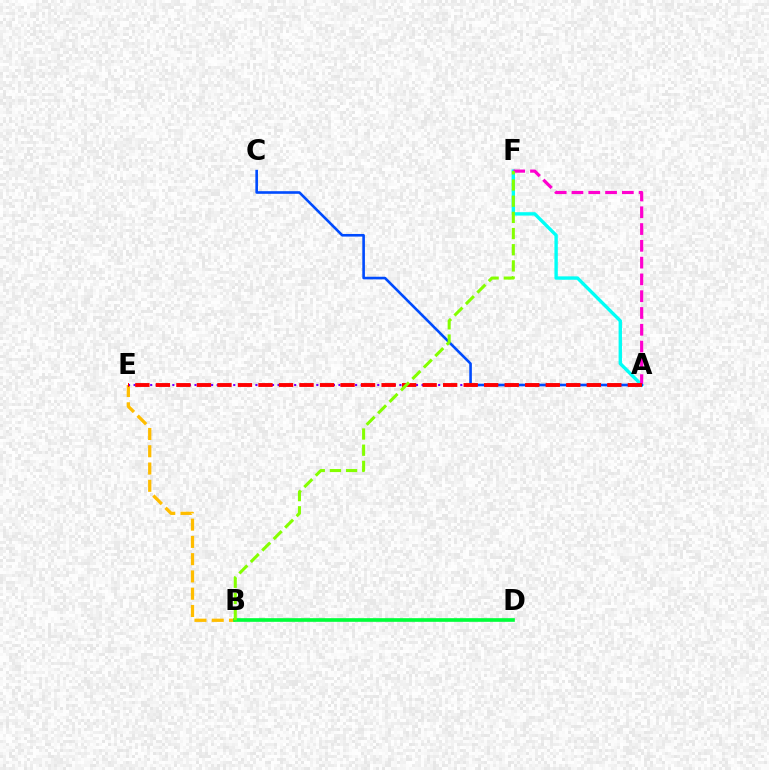{('B', 'E'): [{'color': '#ffbd00', 'line_style': 'dashed', 'thickness': 2.35}], ('A', 'E'): [{'color': '#7200ff', 'line_style': 'dotted', 'thickness': 1.5}, {'color': '#ff0000', 'line_style': 'dashed', 'thickness': 2.79}], ('A', 'F'): [{'color': '#00fff6', 'line_style': 'solid', 'thickness': 2.43}, {'color': '#ff00cf', 'line_style': 'dashed', 'thickness': 2.28}], ('A', 'C'): [{'color': '#004bff', 'line_style': 'solid', 'thickness': 1.88}], ('B', 'D'): [{'color': '#00ff39', 'line_style': 'solid', 'thickness': 2.63}], ('B', 'F'): [{'color': '#84ff00', 'line_style': 'dashed', 'thickness': 2.2}]}